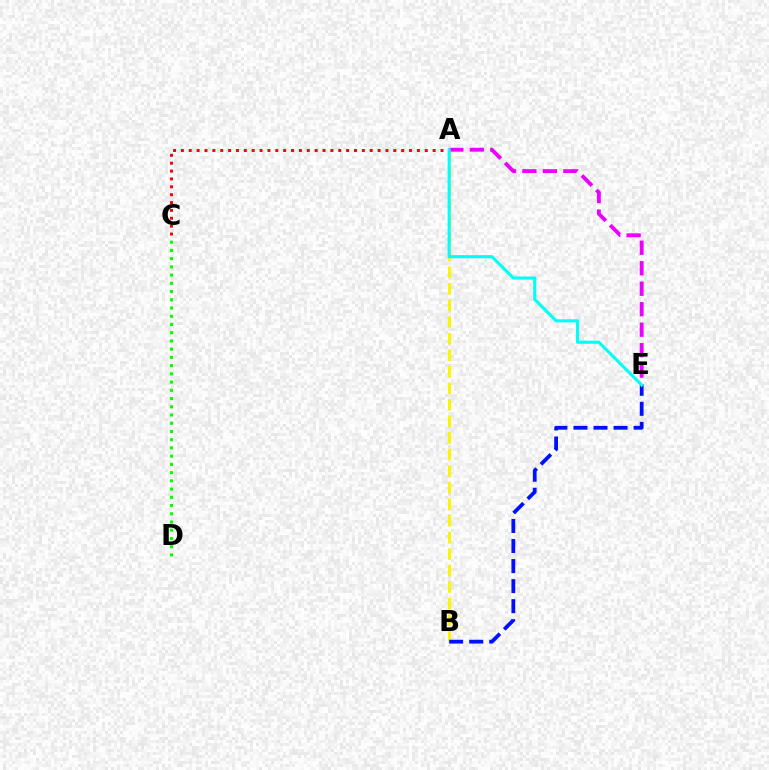{('C', 'D'): [{'color': '#08ff00', 'line_style': 'dotted', 'thickness': 2.24}], ('A', 'C'): [{'color': '#ff0000', 'line_style': 'dotted', 'thickness': 2.14}], ('A', 'B'): [{'color': '#fcf500', 'line_style': 'dashed', 'thickness': 2.25}], ('A', 'E'): [{'color': '#ee00ff', 'line_style': 'dashed', 'thickness': 2.78}, {'color': '#00fff6', 'line_style': 'solid', 'thickness': 2.23}], ('B', 'E'): [{'color': '#0010ff', 'line_style': 'dashed', 'thickness': 2.72}]}